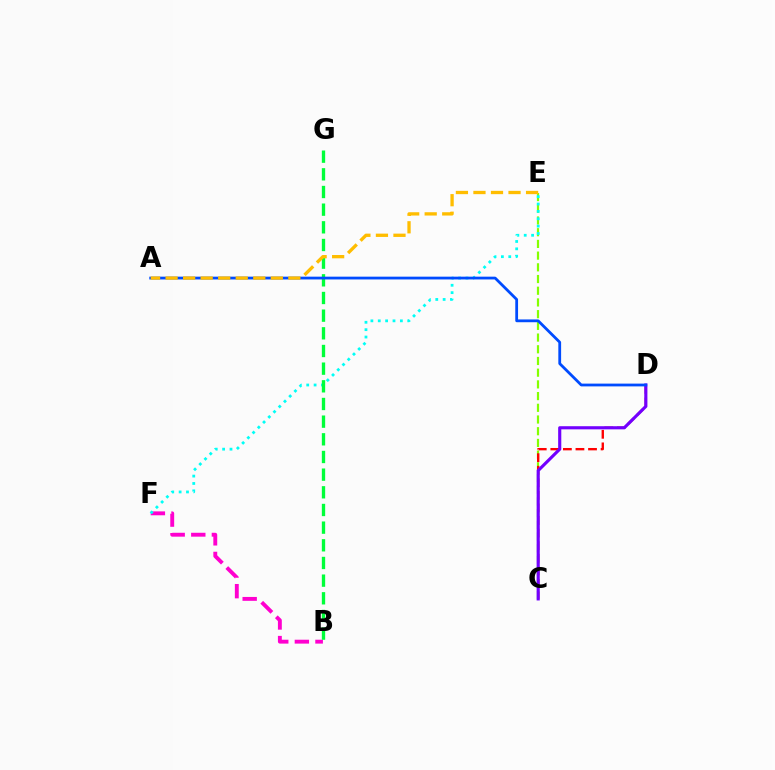{('B', 'F'): [{'color': '#ff00cf', 'line_style': 'dashed', 'thickness': 2.8}], ('C', 'E'): [{'color': '#84ff00', 'line_style': 'dashed', 'thickness': 1.59}], ('E', 'F'): [{'color': '#00fff6', 'line_style': 'dotted', 'thickness': 2.0}], ('C', 'D'): [{'color': '#ff0000', 'line_style': 'dashed', 'thickness': 1.71}, {'color': '#7200ff', 'line_style': 'solid', 'thickness': 2.26}], ('B', 'G'): [{'color': '#00ff39', 'line_style': 'dashed', 'thickness': 2.4}], ('A', 'D'): [{'color': '#004bff', 'line_style': 'solid', 'thickness': 2.0}], ('A', 'E'): [{'color': '#ffbd00', 'line_style': 'dashed', 'thickness': 2.38}]}